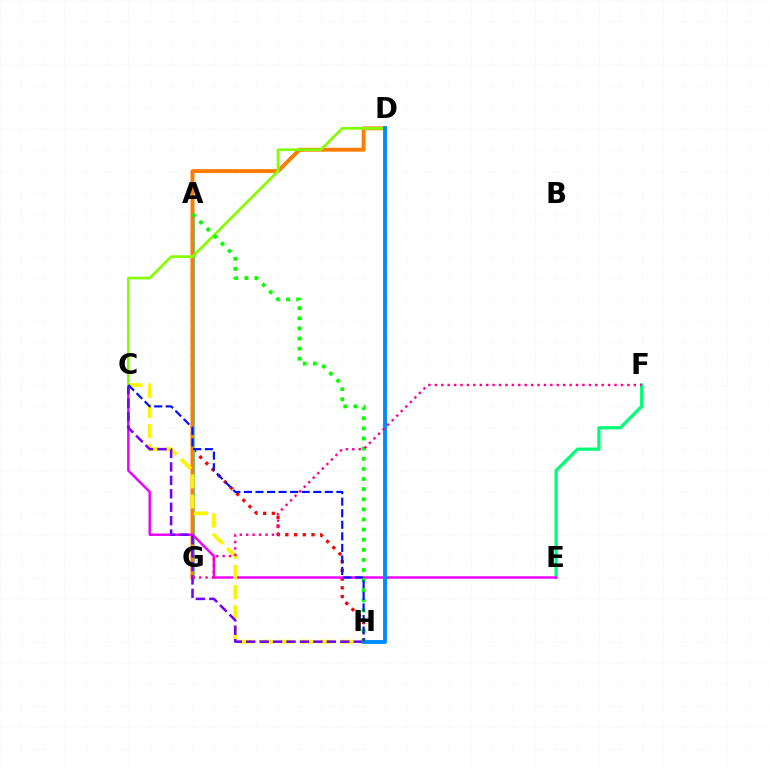{('E', 'F'): [{'color': '#00ff74', 'line_style': 'solid', 'thickness': 2.34}], ('A', 'H'): [{'color': '#ff0000', 'line_style': 'dotted', 'thickness': 2.37}, {'color': '#08ff00', 'line_style': 'dotted', 'thickness': 2.75}], ('A', 'G'): [{'color': '#00fff6', 'line_style': 'solid', 'thickness': 2.09}], ('D', 'G'): [{'color': '#ff7c00', 'line_style': 'solid', 'thickness': 2.83}], ('C', 'E'): [{'color': '#ee00ff', 'line_style': 'solid', 'thickness': 1.78}], ('C', 'H'): [{'color': '#fcf500', 'line_style': 'dashed', 'thickness': 2.74}, {'color': '#7200ff', 'line_style': 'dashed', 'thickness': 1.83}, {'color': '#0010ff', 'line_style': 'dashed', 'thickness': 1.57}], ('C', 'D'): [{'color': '#84ff00', 'line_style': 'solid', 'thickness': 1.96}], ('D', 'H'): [{'color': '#008cff', 'line_style': 'solid', 'thickness': 2.8}], ('F', 'G'): [{'color': '#ff0094', 'line_style': 'dotted', 'thickness': 1.74}]}